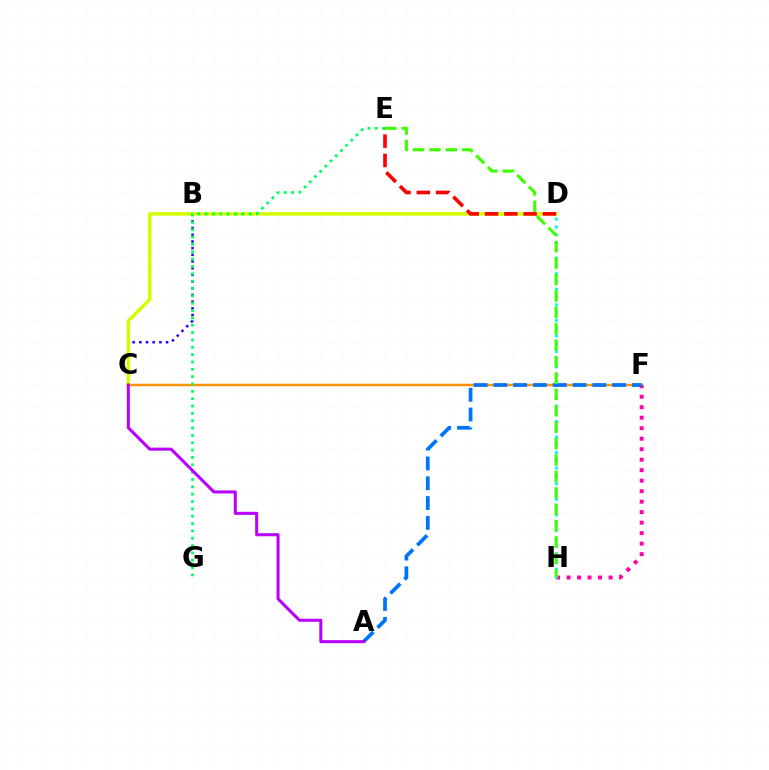{('C', 'F'): [{'color': '#ff9400', 'line_style': 'solid', 'thickness': 1.79}], ('F', 'H'): [{'color': '#ff00ac', 'line_style': 'dotted', 'thickness': 2.85}], ('B', 'C'): [{'color': '#2500ff', 'line_style': 'dotted', 'thickness': 1.82}], ('A', 'F'): [{'color': '#0074ff', 'line_style': 'dashed', 'thickness': 2.69}], ('D', 'H'): [{'color': '#00fff6', 'line_style': 'dotted', 'thickness': 2.11}], ('C', 'D'): [{'color': '#d1ff00', 'line_style': 'solid', 'thickness': 2.51}], ('E', 'G'): [{'color': '#00ff5c', 'line_style': 'dotted', 'thickness': 2.0}], ('D', 'E'): [{'color': '#ff0000', 'line_style': 'dashed', 'thickness': 2.62}], ('E', 'H'): [{'color': '#3dff00', 'line_style': 'dashed', 'thickness': 2.23}], ('A', 'C'): [{'color': '#b900ff', 'line_style': 'solid', 'thickness': 2.19}]}